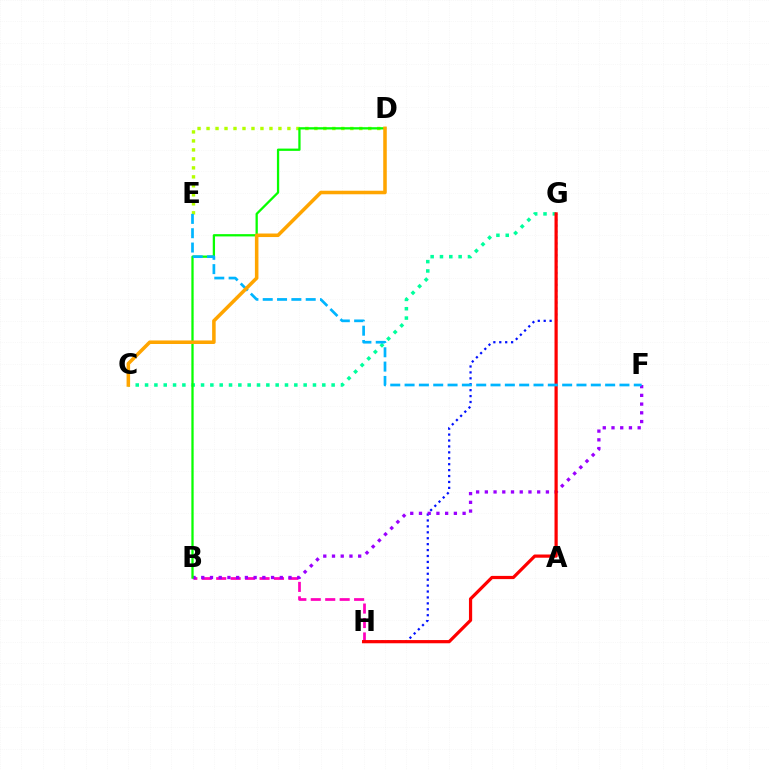{('B', 'H'): [{'color': '#ff00bd', 'line_style': 'dashed', 'thickness': 1.96}], ('D', 'E'): [{'color': '#b3ff00', 'line_style': 'dotted', 'thickness': 2.44}], ('G', 'H'): [{'color': '#0010ff', 'line_style': 'dotted', 'thickness': 1.61}, {'color': '#ff0000', 'line_style': 'solid', 'thickness': 2.31}], ('B', 'F'): [{'color': '#9b00ff', 'line_style': 'dotted', 'thickness': 2.37}], ('C', 'G'): [{'color': '#00ff9d', 'line_style': 'dotted', 'thickness': 2.53}], ('B', 'D'): [{'color': '#08ff00', 'line_style': 'solid', 'thickness': 1.64}], ('E', 'F'): [{'color': '#00b5ff', 'line_style': 'dashed', 'thickness': 1.95}], ('C', 'D'): [{'color': '#ffa500', 'line_style': 'solid', 'thickness': 2.55}]}